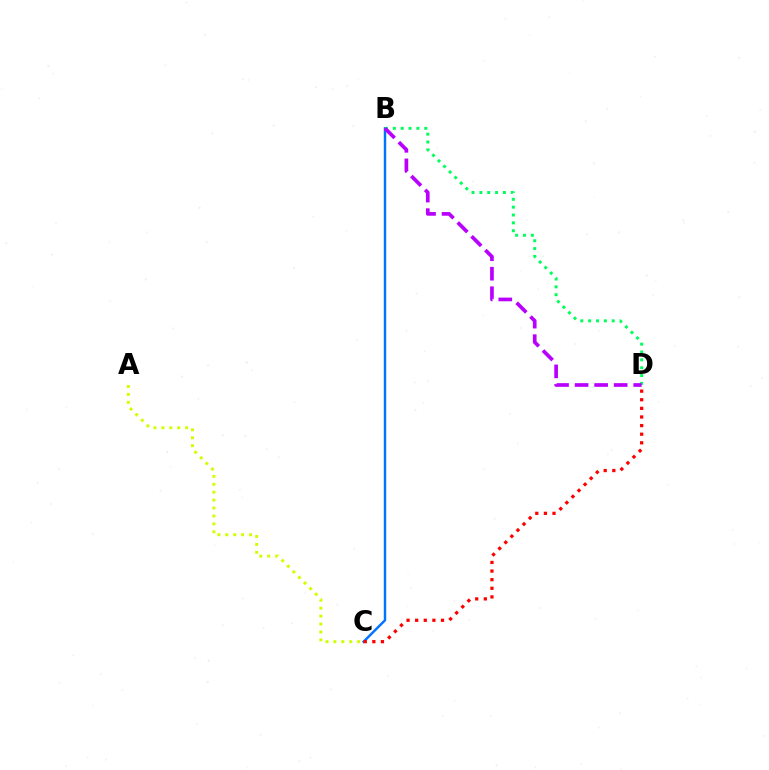{('A', 'C'): [{'color': '#d1ff00', 'line_style': 'dotted', 'thickness': 2.15}], ('B', 'C'): [{'color': '#0074ff', 'line_style': 'solid', 'thickness': 1.75}], ('C', 'D'): [{'color': '#ff0000', 'line_style': 'dotted', 'thickness': 2.34}], ('B', 'D'): [{'color': '#00ff5c', 'line_style': 'dotted', 'thickness': 2.13}, {'color': '#b900ff', 'line_style': 'dashed', 'thickness': 2.65}]}